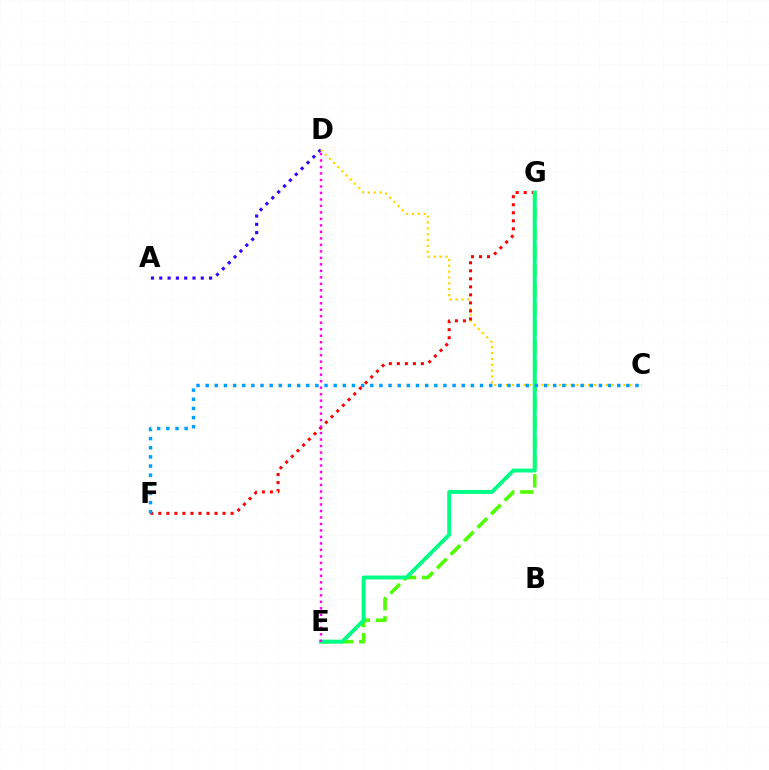{('A', 'D'): [{'color': '#3700ff', 'line_style': 'dotted', 'thickness': 2.26}], ('C', 'D'): [{'color': '#ffd500', 'line_style': 'dotted', 'thickness': 1.6}], ('F', 'G'): [{'color': '#ff0000', 'line_style': 'dotted', 'thickness': 2.18}], ('E', 'G'): [{'color': '#4fff00', 'line_style': 'dashed', 'thickness': 2.59}, {'color': '#00ff86', 'line_style': 'solid', 'thickness': 2.81}], ('C', 'F'): [{'color': '#009eff', 'line_style': 'dotted', 'thickness': 2.48}], ('D', 'E'): [{'color': '#ff00ed', 'line_style': 'dotted', 'thickness': 1.76}]}